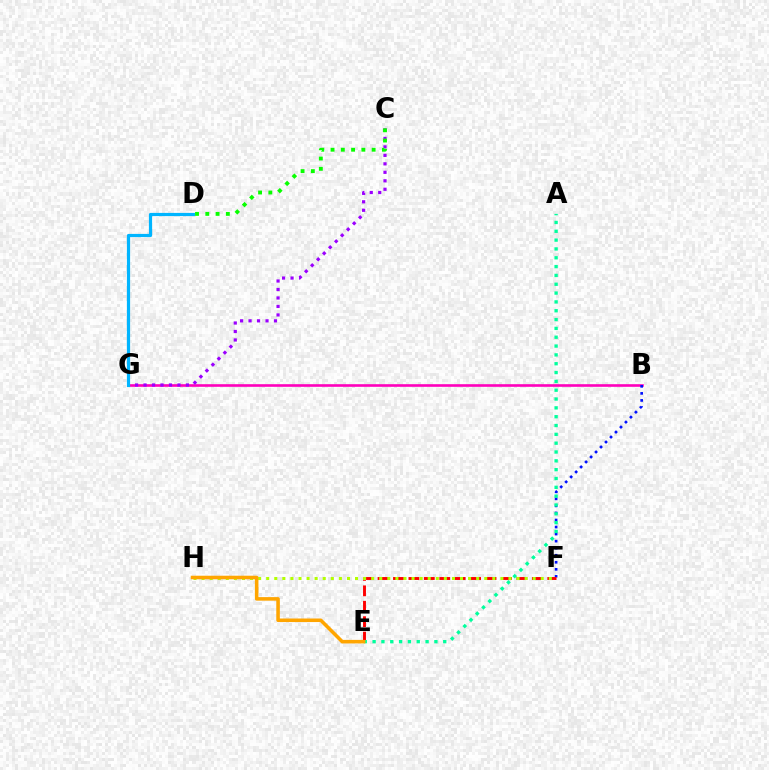{('B', 'G'): [{'color': '#ff00bd', 'line_style': 'solid', 'thickness': 1.89}], ('B', 'F'): [{'color': '#0010ff', 'line_style': 'dotted', 'thickness': 1.91}], ('C', 'G'): [{'color': '#9b00ff', 'line_style': 'dotted', 'thickness': 2.3}], ('D', 'G'): [{'color': '#00b5ff', 'line_style': 'solid', 'thickness': 2.3}], ('E', 'F'): [{'color': '#ff0000', 'line_style': 'dashed', 'thickness': 2.1}], ('F', 'H'): [{'color': '#b3ff00', 'line_style': 'dotted', 'thickness': 2.19}], ('A', 'E'): [{'color': '#00ff9d', 'line_style': 'dotted', 'thickness': 2.4}], ('E', 'H'): [{'color': '#ffa500', 'line_style': 'solid', 'thickness': 2.56}], ('C', 'D'): [{'color': '#08ff00', 'line_style': 'dotted', 'thickness': 2.79}]}